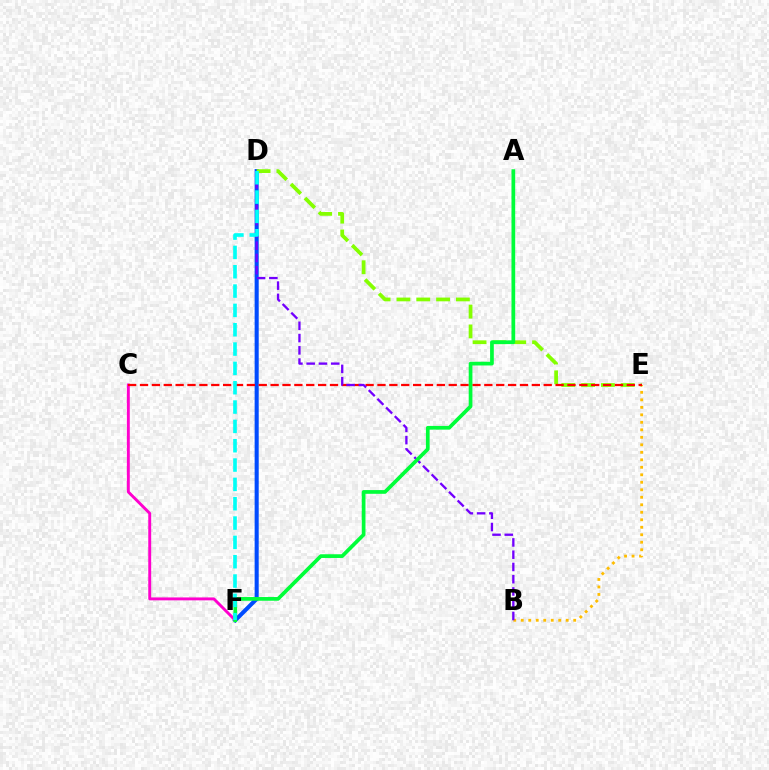{('D', 'F'): [{'color': '#004bff', 'line_style': 'solid', 'thickness': 2.93}, {'color': '#00fff6', 'line_style': 'dashed', 'thickness': 2.63}], ('D', 'E'): [{'color': '#84ff00', 'line_style': 'dashed', 'thickness': 2.69}], ('C', 'F'): [{'color': '#ff00cf', 'line_style': 'solid', 'thickness': 2.1}], ('B', 'E'): [{'color': '#ffbd00', 'line_style': 'dotted', 'thickness': 2.04}], ('C', 'E'): [{'color': '#ff0000', 'line_style': 'dashed', 'thickness': 1.61}], ('B', 'D'): [{'color': '#7200ff', 'line_style': 'dashed', 'thickness': 1.67}], ('A', 'F'): [{'color': '#00ff39', 'line_style': 'solid', 'thickness': 2.67}]}